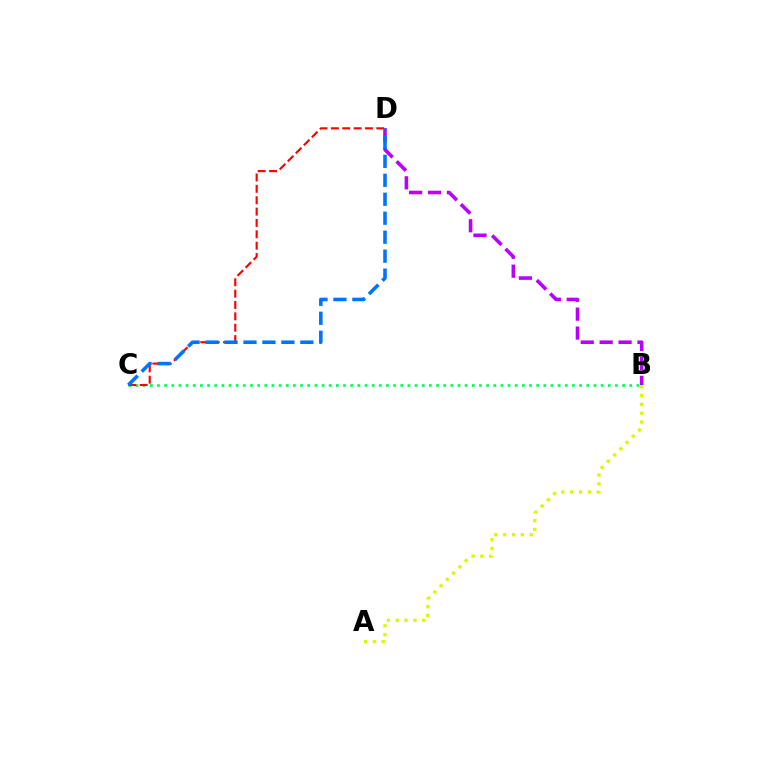{('B', 'D'): [{'color': '#b900ff', 'line_style': 'dashed', 'thickness': 2.57}], ('B', 'C'): [{'color': '#00ff5c', 'line_style': 'dotted', 'thickness': 1.94}], ('C', 'D'): [{'color': '#ff0000', 'line_style': 'dashed', 'thickness': 1.54}, {'color': '#0074ff', 'line_style': 'dashed', 'thickness': 2.58}], ('A', 'B'): [{'color': '#d1ff00', 'line_style': 'dotted', 'thickness': 2.4}]}